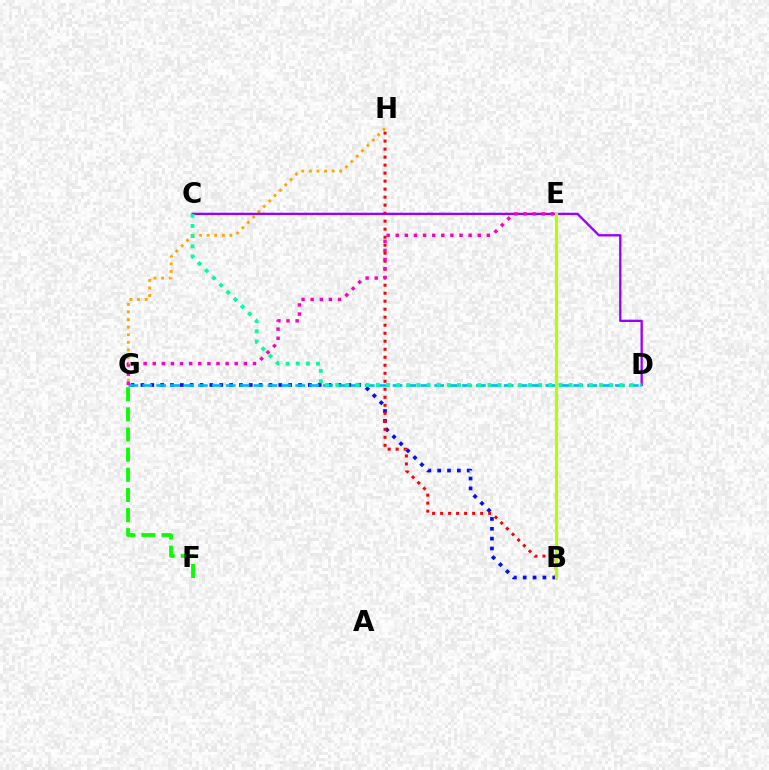{('B', 'G'): [{'color': '#0010ff', 'line_style': 'dotted', 'thickness': 2.68}], ('B', 'H'): [{'color': '#ff0000', 'line_style': 'dotted', 'thickness': 2.18}], ('G', 'H'): [{'color': '#ffa500', 'line_style': 'dotted', 'thickness': 2.06}], ('D', 'G'): [{'color': '#00b5ff', 'line_style': 'dashed', 'thickness': 1.89}], ('C', 'D'): [{'color': '#9b00ff', 'line_style': 'solid', 'thickness': 1.68}, {'color': '#00ff9d', 'line_style': 'dotted', 'thickness': 2.76}], ('B', 'E'): [{'color': '#b3ff00', 'line_style': 'solid', 'thickness': 2.26}], ('F', 'G'): [{'color': '#08ff00', 'line_style': 'dashed', 'thickness': 2.74}], ('E', 'G'): [{'color': '#ff00bd', 'line_style': 'dotted', 'thickness': 2.48}]}